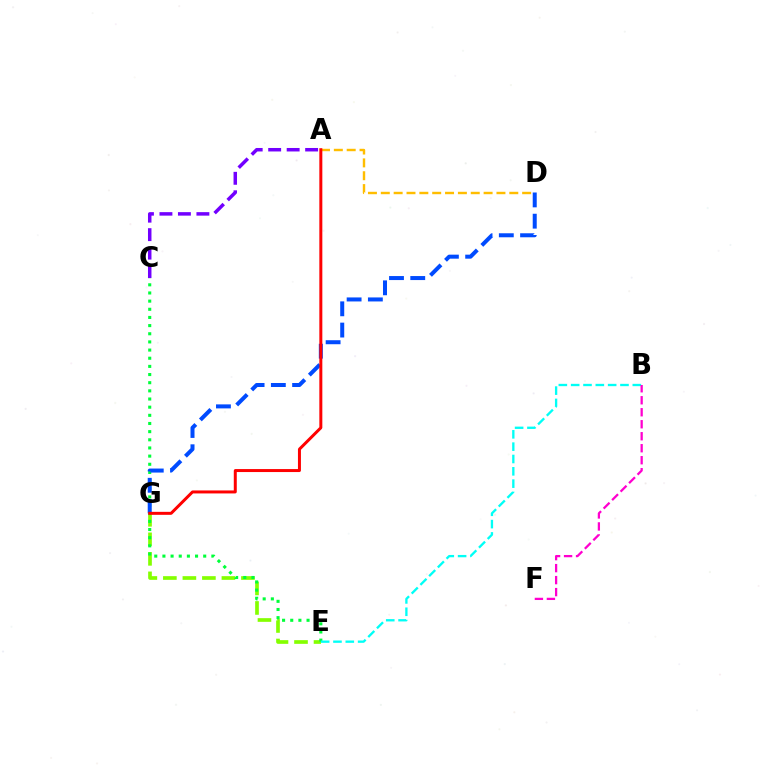{('A', 'D'): [{'color': '#ffbd00', 'line_style': 'dashed', 'thickness': 1.75}], ('E', 'G'): [{'color': '#84ff00', 'line_style': 'dashed', 'thickness': 2.65}], ('C', 'E'): [{'color': '#00ff39', 'line_style': 'dotted', 'thickness': 2.22}], ('A', 'C'): [{'color': '#7200ff', 'line_style': 'dashed', 'thickness': 2.51}], ('D', 'G'): [{'color': '#004bff', 'line_style': 'dashed', 'thickness': 2.89}], ('B', 'E'): [{'color': '#00fff6', 'line_style': 'dashed', 'thickness': 1.67}], ('A', 'G'): [{'color': '#ff0000', 'line_style': 'solid', 'thickness': 2.15}], ('B', 'F'): [{'color': '#ff00cf', 'line_style': 'dashed', 'thickness': 1.63}]}